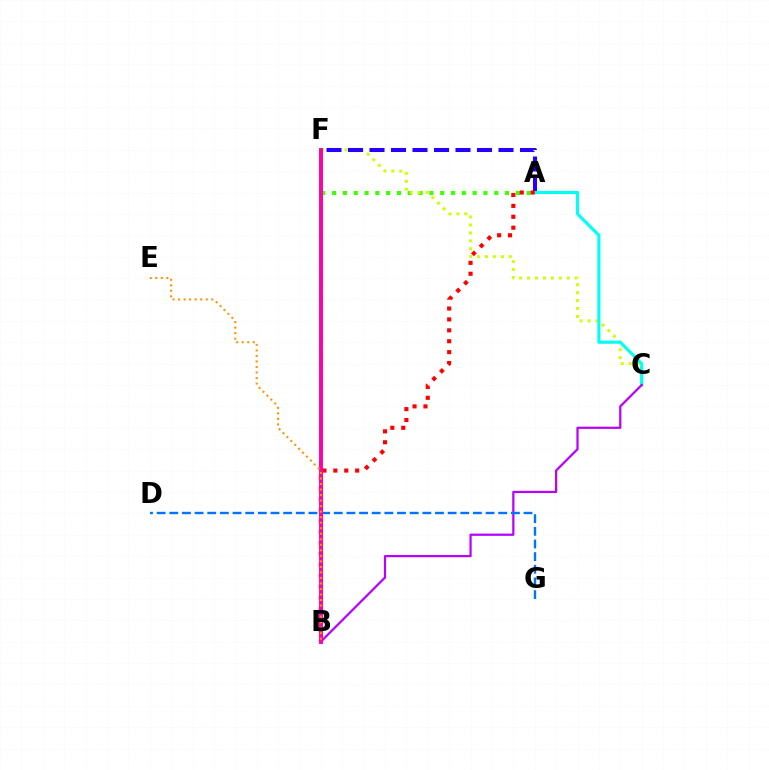{('A', 'F'): [{'color': '#3dff00', 'line_style': 'dotted', 'thickness': 2.94}, {'color': '#2500ff', 'line_style': 'dashed', 'thickness': 2.92}], ('C', 'F'): [{'color': '#d1ff00', 'line_style': 'dotted', 'thickness': 2.16}], ('B', 'F'): [{'color': '#00ff5c', 'line_style': 'dashed', 'thickness': 2.85}, {'color': '#ff00ac', 'line_style': 'solid', 'thickness': 2.83}], ('A', 'C'): [{'color': '#00fff6', 'line_style': 'solid', 'thickness': 2.24}], ('B', 'C'): [{'color': '#b900ff', 'line_style': 'solid', 'thickness': 1.61}], ('A', 'B'): [{'color': '#ff0000', 'line_style': 'dotted', 'thickness': 2.96}], ('D', 'G'): [{'color': '#0074ff', 'line_style': 'dashed', 'thickness': 1.72}], ('B', 'E'): [{'color': '#ff9400', 'line_style': 'dotted', 'thickness': 1.5}]}